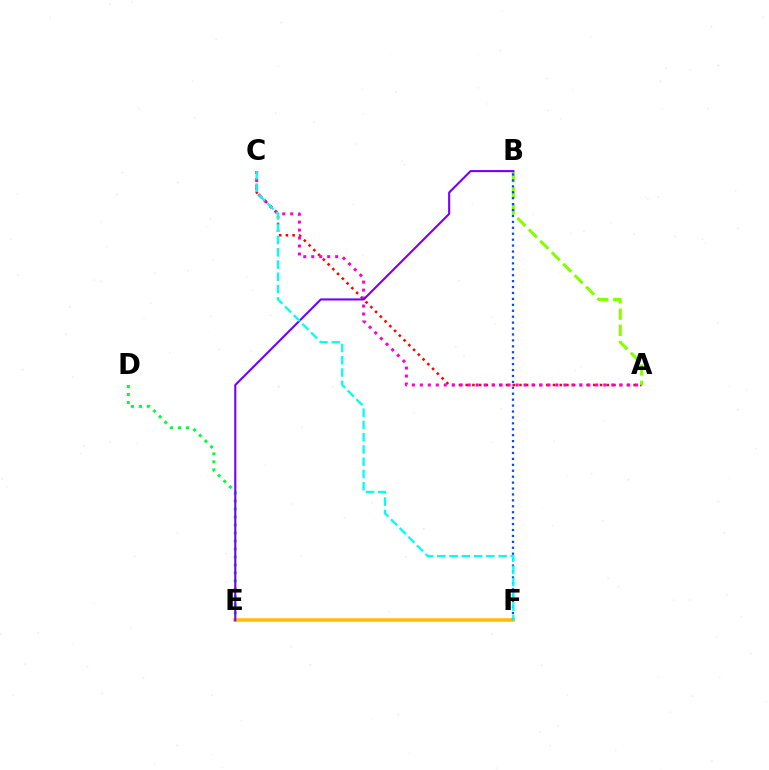{('A', 'C'): [{'color': '#ff0000', 'line_style': 'dotted', 'thickness': 1.82}, {'color': '#ff00cf', 'line_style': 'dotted', 'thickness': 2.17}], ('D', 'E'): [{'color': '#00ff39', 'line_style': 'dotted', 'thickness': 2.17}], ('A', 'B'): [{'color': '#84ff00', 'line_style': 'dashed', 'thickness': 2.2}], ('E', 'F'): [{'color': '#ffbd00', 'line_style': 'solid', 'thickness': 2.56}], ('B', 'E'): [{'color': '#7200ff', 'line_style': 'solid', 'thickness': 1.5}], ('B', 'F'): [{'color': '#004bff', 'line_style': 'dotted', 'thickness': 1.61}], ('C', 'F'): [{'color': '#00fff6', 'line_style': 'dashed', 'thickness': 1.66}]}